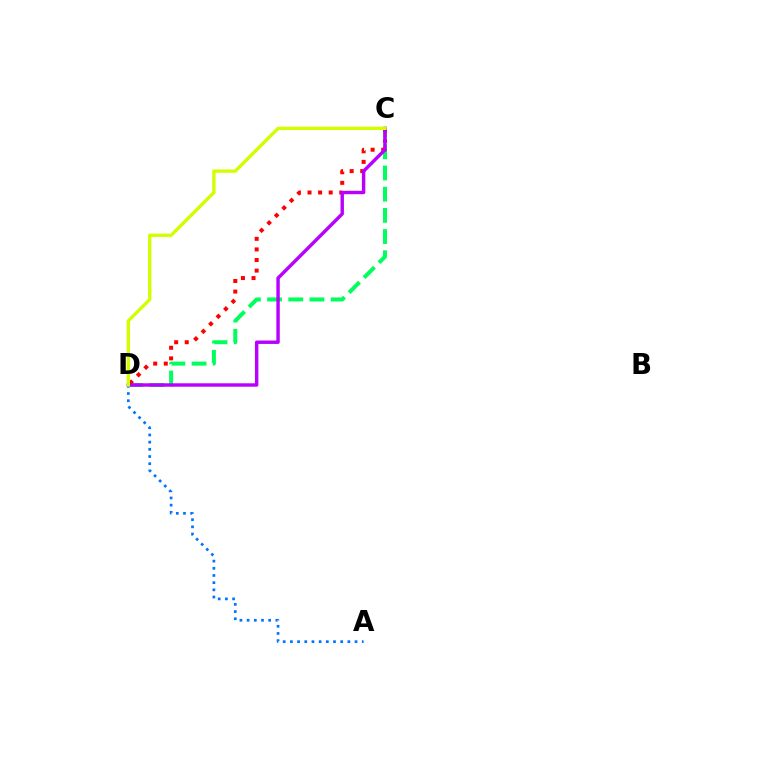{('C', 'D'): [{'color': '#00ff5c', 'line_style': 'dashed', 'thickness': 2.88}, {'color': '#ff0000', 'line_style': 'dotted', 'thickness': 2.88}, {'color': '#b900ff', 'line_style': 'solid', 'thickness': 2.46}, {'color': '#d1ff00', 'line_style': 'solid', 'thickness': 2.4}], ('A', 'D'): [{'color': '#0074ff', 'line_style': 'dotted', 'thickness': 1.95}]}